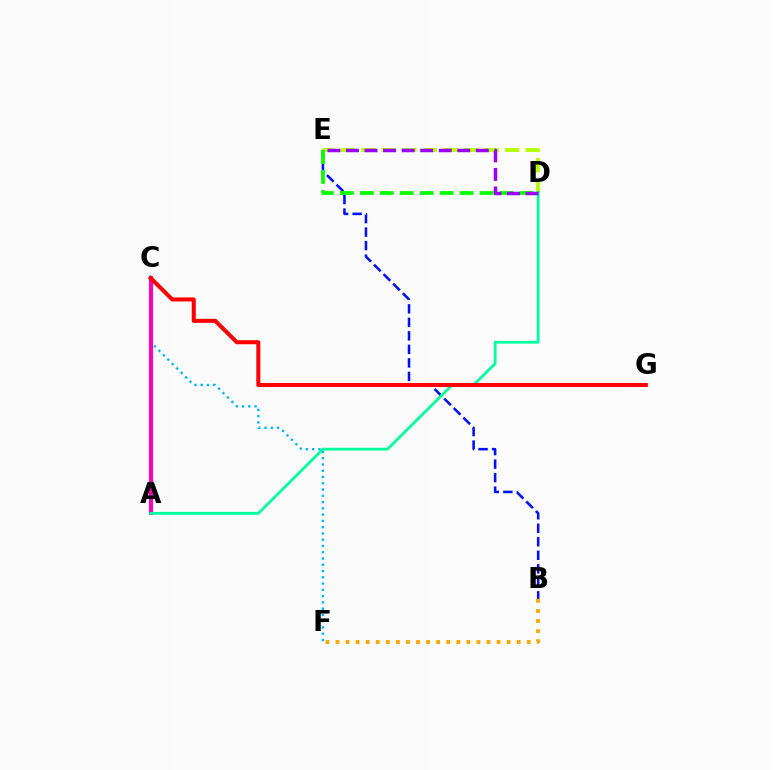{('B', 'E'): [{'color': '#0010ff', 'line_style': 'dashed', 'thickness': 1.84}], ('C', 'F'): [{'color': '#00b5ff', 'line_style': 'dotted', 'thickness': 1.7}], ('A', 'C'): [{'color': '#ff00bd', 'line_style': 'solid', 'thickness': 2.94}], ('B', 'F'): [{'color': '#ffa500', 'line_style': 'dotted', 'thickness': 2.74}], ('D', 'E'): [{'color': '#b3ff00', 'line_style': 'dashed', 'thickness': 2.79}, {'color': '#08ff00', 'line_style': 'dashed', 'thickness': 2.71}, {'color': '#9b00ff', 'line_style': 'dashed', 'thickness': 2.52}], ('A', 'D'): [{'color': '#00ff9d', 'line_style': 'solid', 'thickness': 2.02}], ('C', 'G'): [{'color': '#ff0000', 'line_style': 'solid', 'thickness': 2.91}]}